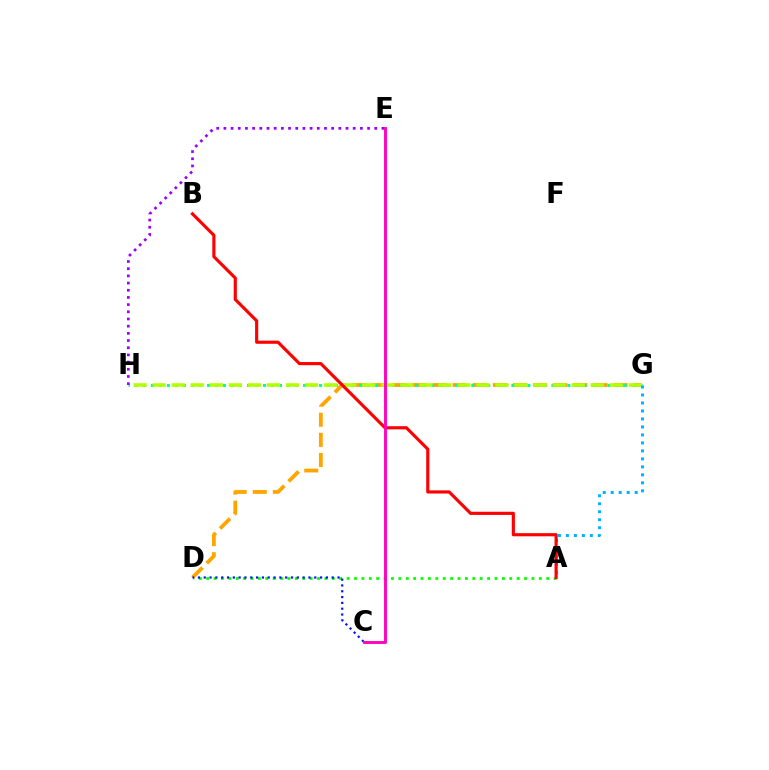{('D', 'G'): [{'color': '#ffa500', 'line_style': 'dashed', 'thickness': 2.73}], ('A', 'D'): [{'color': '#08ff00', 'line_style': 'dotted', 'thickness': 2.01}], ('C', 'D'): [{'color': '#0010ff', 'line_style': 'dotted', 'thickness': 1.58}], ('G', 'H'): [{'color': '#00ff9d', 'line_style': 'dotted', 'thickness': 2.18}, {'color': '#b3ff00', 'line_style': 'dashed', 'thickness': 2.59}], ('A', 'G'): [{'color': '#00b5ff', 'line_style': 'dotted', 'thickness': 2.17}], ('E', 'H'): [{'color': '#9b00ff', 'line_style': 'dotted', 'thickness': 1.95}], ('A', 'B'): [{'color': '#ff0000', 'line_style': 'solid', 'thickness': 2.26}], ('C', 'E'): [{'color': '#ff00bd', 'line_style': 'solid', 'thickness': 2.07}]}